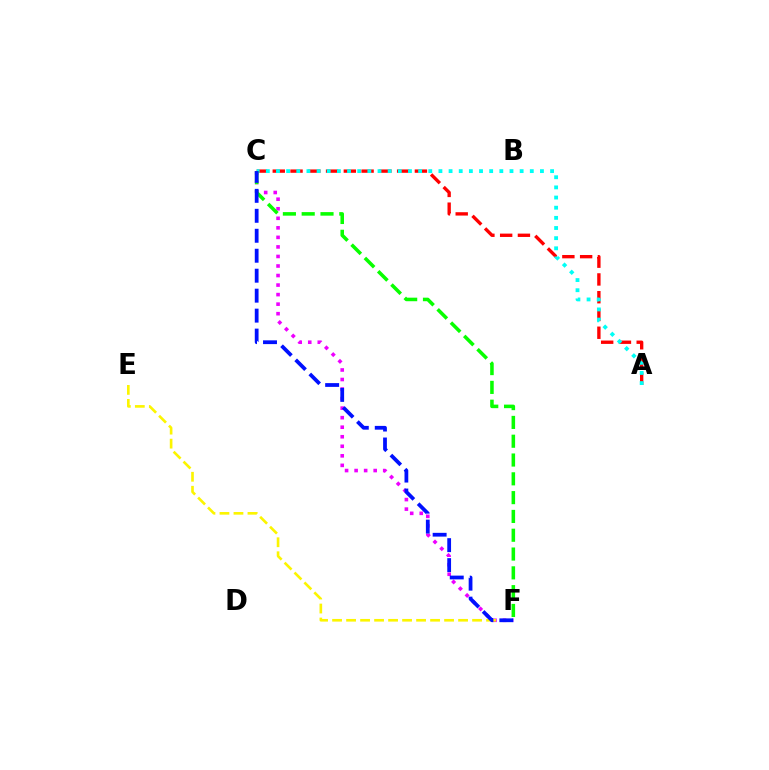{('A', 'C'): [{'color': '#ff0000', 'line_style': 'dashed', 'thickness': 2.41}, {'color': '#00fff6', 'line_style': 'dotted', 'thickness': 2.76}], ('C', 'F'): [{'color': '#ee00ff', 'line_style': 'dotted', 'thickness': 2.59}, {'color': '#08ff00', 'line_style': 'dashed', 'thickness': 2.55}, {'color': '#0010ff', 'line_style': 'dashed', 'thickness': 2.71}], ('E', 'F'): [{'color': '#fcf500', 'line_style': 'dashed', 'thickness': 1.9}]}